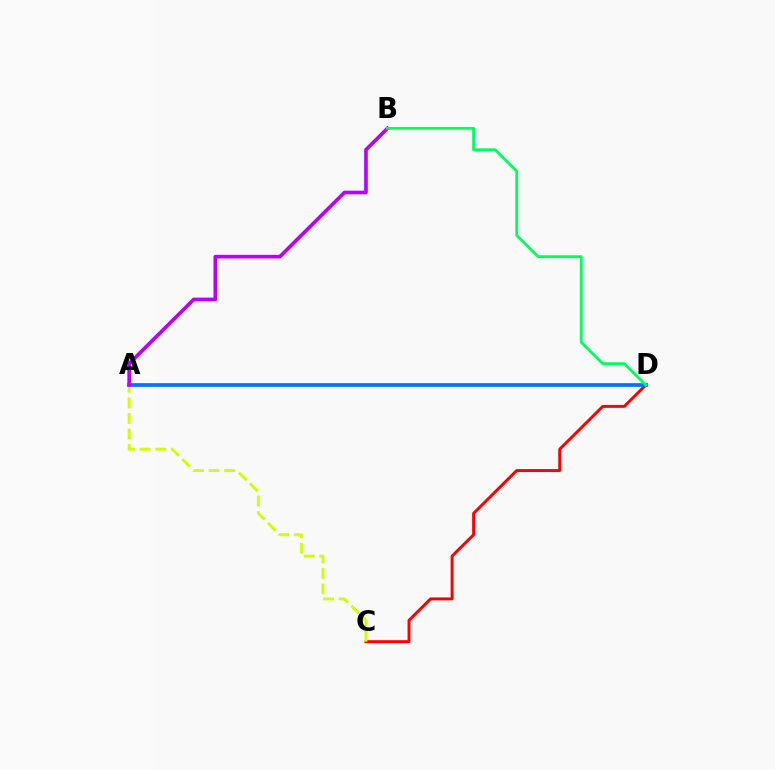{('C', 'D'): [{'color': '#ff0000', 'line_style': 'solid', 'thickness': 2.13}], ('A', 'D'): [{'color': '#0074ff', 'line_style': 'solid', 'thickness': 2.66}], ('A', 'C'): [{'color': '#d1ff00', 'line_style': 'dashed', 'thickness': 2.11}], ('A', 'B'): [{'color': '#b900ff', 'line_style': 'solid', 'thickness': 2.62}], ('B', 'D'): [{'color': '#00ff5c', 'line_style': 'solid', 'thickness': 2.01}]}